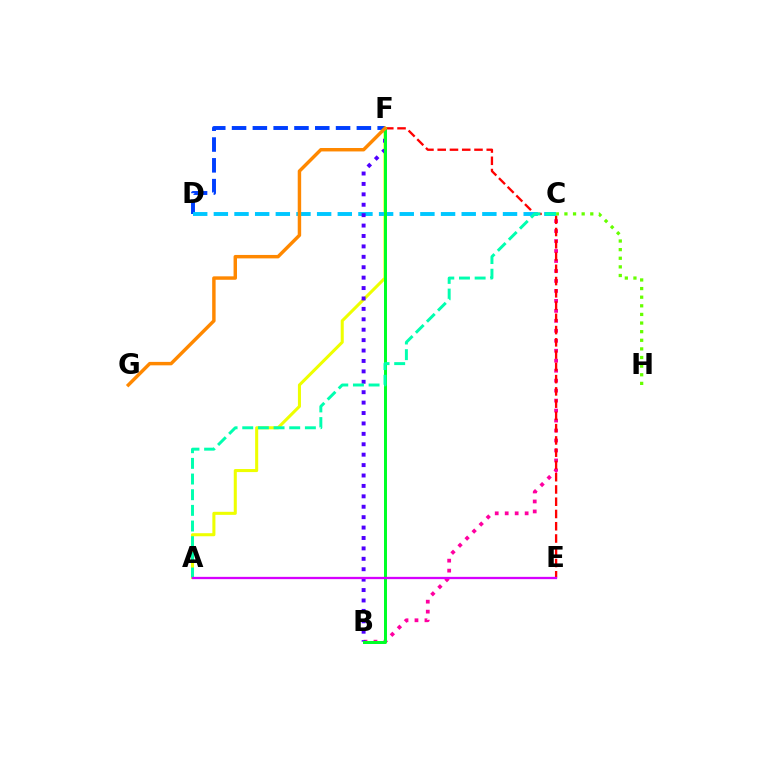{('B', 'C'): [{'color': '#ff00a0', 'line_style': 'dotted', 'thickness': 2.71}], ('E', 'F'): [{'color': '#ff0000', 'line_style': 'dashed', 'thickness': 1.67}], ('A', 'F'): [{'color': '#eeff00', 'line_style': 'solid', 'thickness': 2.2}], ('D', 'F'): [{'color': '#003fff', 'line_style': 'dashed', 'thickness': 2.83}], ('C', 'D'): [{'color': '#00c7ff', 'line_style': 'dashed', 'thickness': 2.81}], ('C', 'H'): [{'color': '#66ff00', 'line_style': 'dotted', 'thickness': 2.34}], ('B', 'F'): [{'color': '#4f00ff', 'line_style': 'dotted', 'thickness': 2.83}, {'color': '#00ff27', 'line_style': 'solid', 'thickness': 2.16}], ('A', 'C'): [{'color': '#00ffaf', 'line_style': 'dashed', 'thickness': 2.13}], ('F', 'G'): [{'color': '#ff8800', 'line_style': 'solid', 'thickness': 2.48}], ('A', 'E'): [{'color': '#d600ff', 'line_style': 'solid', 'thickness': 1.65}]}